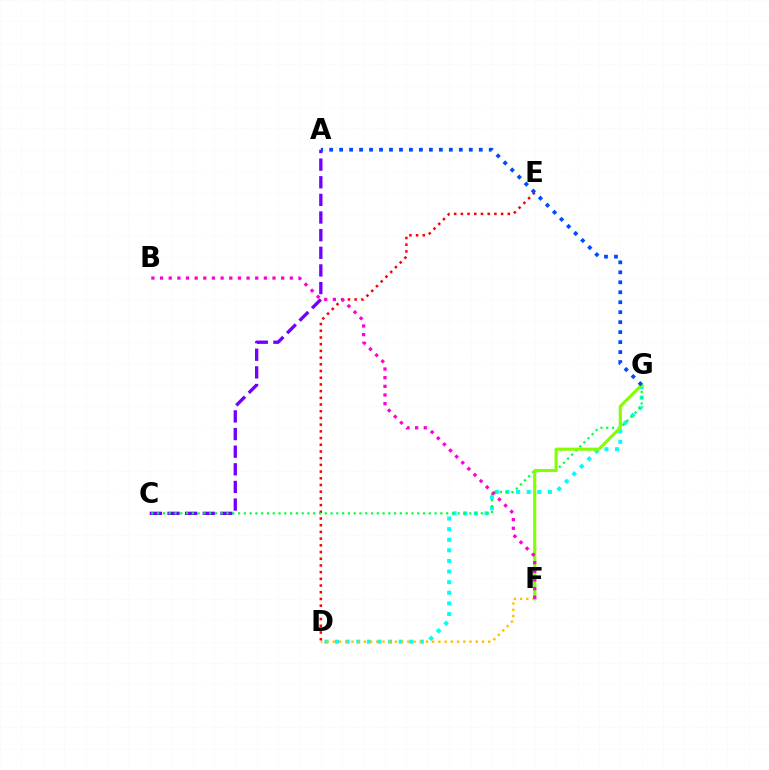{('D', 'G'): [{'color': '#00fff6', 'line_style': 'dotted', 'thickness': 2.88}], ('D', 'F'): [{'color': '#ffbd00', 'line_style': 'dotted', 'thickness': 1.69}], ('A', 'C'): [{'color': '#7200ff', 'line_style': 'dashed', 'thickness': 2.4}], ('D', 'E'): [{'color': '#ff0000', 'line_style': 'dotted', 'thickness': 1.82}], ('C', 'G'): [{'color': '#00ff39', 'line_style': 'dotted', 'thickness': 1.57}], ('F', 'G'): [{'color': '#84ff00', 'line_style': 'solid', 'thickness': 2.25}], ('B', 'F'): [{'color': '#ff00cf', 'line_style': 'dotted', 'thickness': 2.35}], ('A', 'G'): [{'color': '#004bff', 'line_style': 'dotted', 'thickness': 2.71}]}